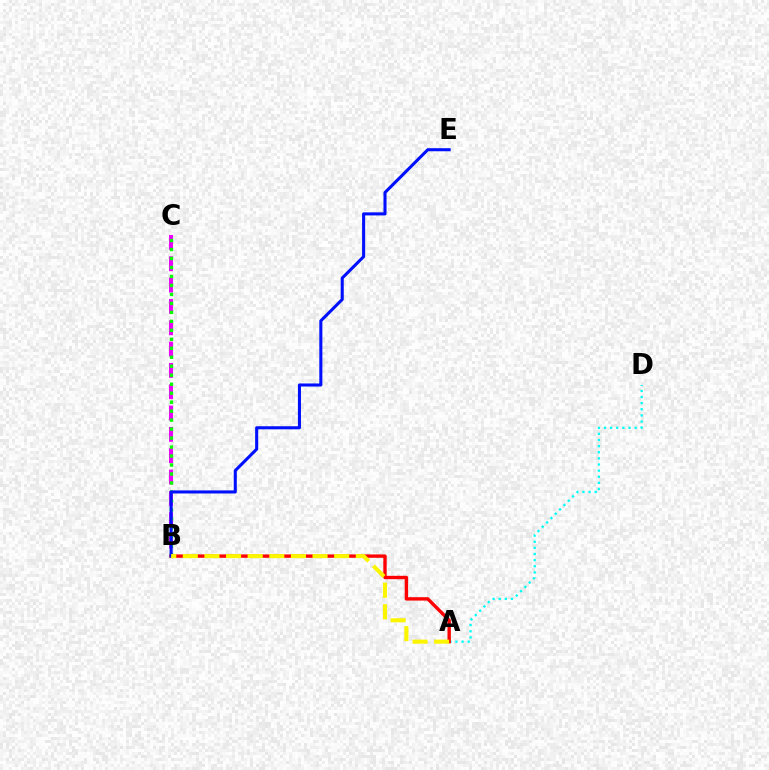{('A', 'D'): [{'color': '#00fff6', 'line_style': 'dotted', 'thickness': 1.66}], ('B', 'C'): [{'color': '#ee00ff', 'line_style': 'dashed', 'thickness': 2.9}, {'color': '#08ff00', 'line_style': 'dotted', 'thickness': 2.44}], ('A', 'B'): [{'color': '#ff0000', 'line_style': 'solid', 'thickness': 2.43}, {'color': '#fcf500', 'line_style': 'dashed', 'thickness': 2.94}], ('B', 'E'): [{'color': '#0010ff', 'line_style': 'solid', 'thickness': 2.21}]}